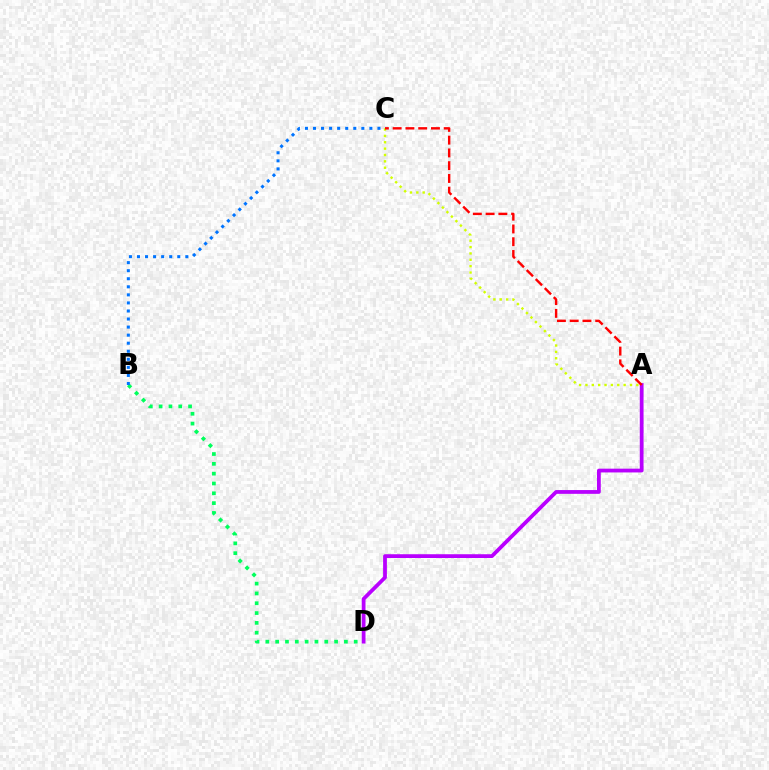{('A', 'C'): [{'color': '#d1ff00', 'line_style': 'dotted', 'thickness': 1.73}, {'color': '#ff0000', 'line_style': 'dashed', 'thickness': 1.73}], ('B', 'D'): [{'color': '#00ff5c', 'line_style': 'dotted', 'thickness': 2.67}], ('A', 'D'): [{'color': '#b900ff', 'line_style': 'solid', 'thickness': 2.72}], ('B', 'C'): [{'color': '#0074ff', 'line_style': 'dotted', 'thickness': 2.19}]}